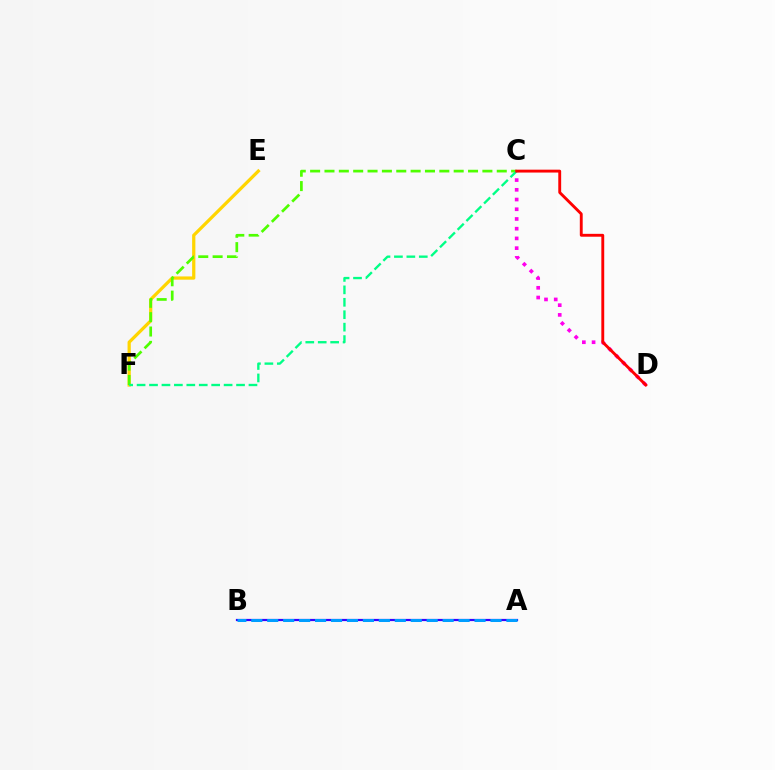{('E', 'F'): [{'color': '#ffd500', 'line_style': 'solid', 'thickness': 2.33}], ('C', 'D'): [{'color': '#ff00ed', 'line_style': 'dotted', 'thickness': 2.64}, {'color': '#ff0000', 'line_style': 'solid', 'thickness': 2.07}], ('A', 'B'): [{'color': '#3700ff', 'line_style': 'solid', 'thickness': 1.59}, {'color': '#009eff', 'line_style': 'dashed', 'thickness': 2.17}], ('C', 'F'): [{'color': '#4fff00', 'line_style': 'dashed', 'thickness': 1.95}, {'color': '#00ff86', 'line_style': 'dashed', 'thickness': 1.69}]}